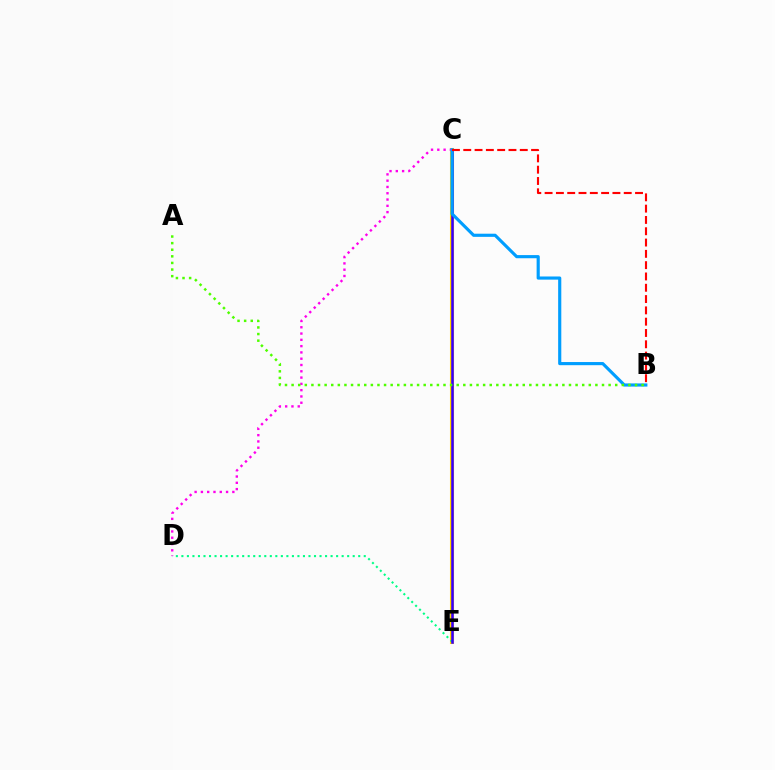{('C', 'E'): [{'color': '#ffd500', 'line_style': 'solid', 'thickness': 2.93}, {'color': '#3700ff', 'line_style': 'solid', 'thickness': 1.85}], ('C', 'D'): [{'color': '#ff00ed', 'line_style': 'dotted', 'thickness': 1.71}], ('D', 'E'): [{'color': '#00ff86', 'line_style': 'dotted', 'thickness': 1.5}], ('B', 'C'): [{'color': '#009eff', 'line_style': 'solid', 'thickness': 2.26}, {'color': '#ff0000', 'line_style': 'dashed', 'thickness': 1.54}], ('A', 'B'): [{'color': '#4fff00', 'line_style': 'dotted', 'thickness': 1.79}]}